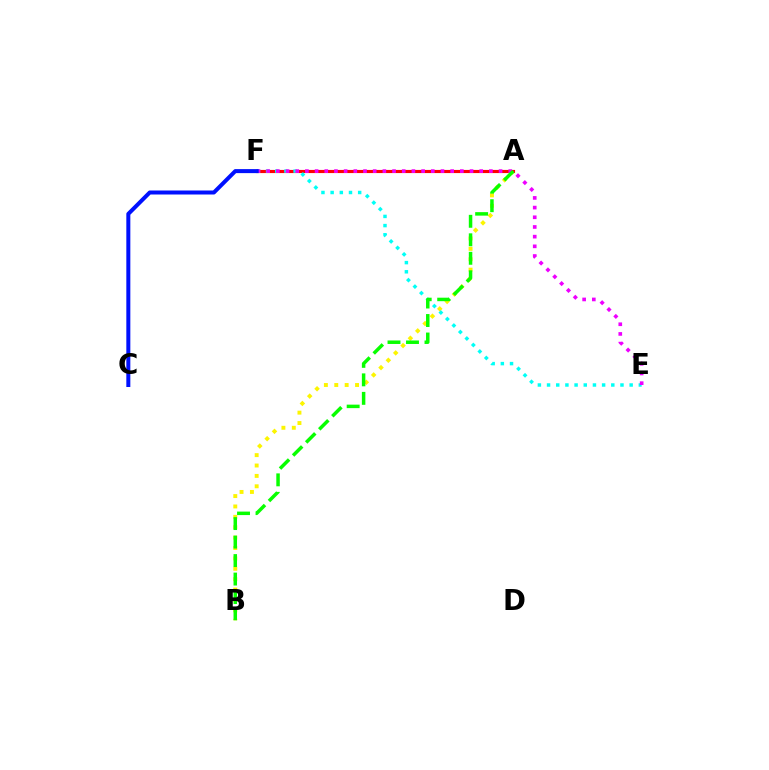{('A', 'B'): [{'color': '#fcf500', 'line_style': 'dotted', 'thickness': 2.82}, {'color': '#08ff00', 'line_style': 'dashed', 'thickness': 2.51}], ('A', 'F'): [{'color': '#ff0000', 'line_style': 'solid', 'thickness': 2.26}], ('E', 'F'): [{'color': '#00fff6', 'line_style': 'dotted', 'thickness': 2.49}, {'color': '#ee00ff', 'line_style': 'dotted', 'thickness': 2.63}], ('C', 'F'): [{'color': '#0010ff', 'line_style': 'solid', 'thickness': 2.89}]}